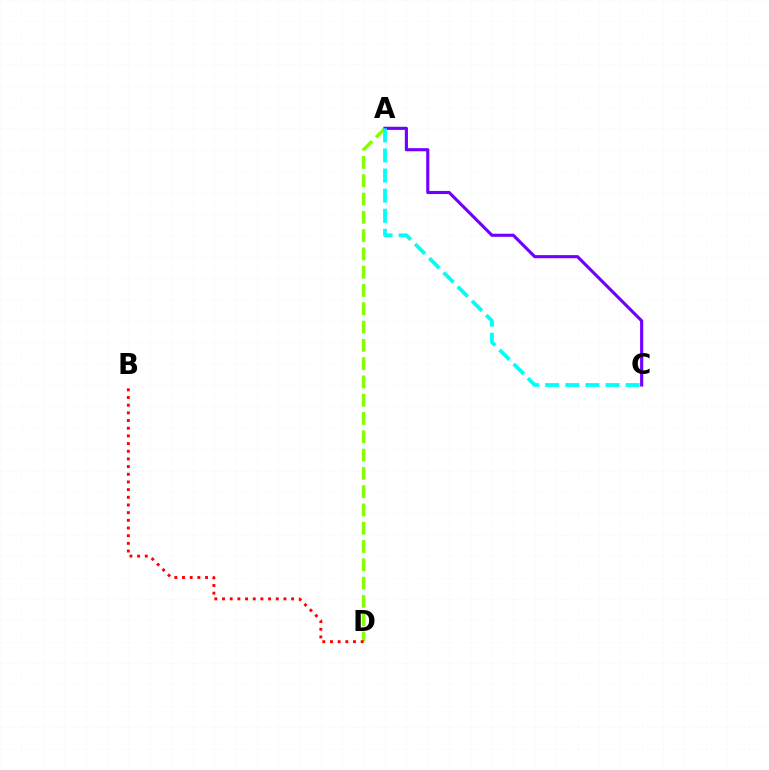{('A', 'D'): [{'color': '#84ff00', 'line_style': 'dashed', 'thickness': 2.48}], ('B', 'D'): [{'color': '#ff0000', 'line_style': 'dotted', 'thickness': 2.09}], ('A', 'C'): [{'color': '#7200ff', 'line_style': 'solid', 'thickness': 2.25}, {'color': '#00fff6', 'line_style': 'dashed', 'thickness': 2.73}]}